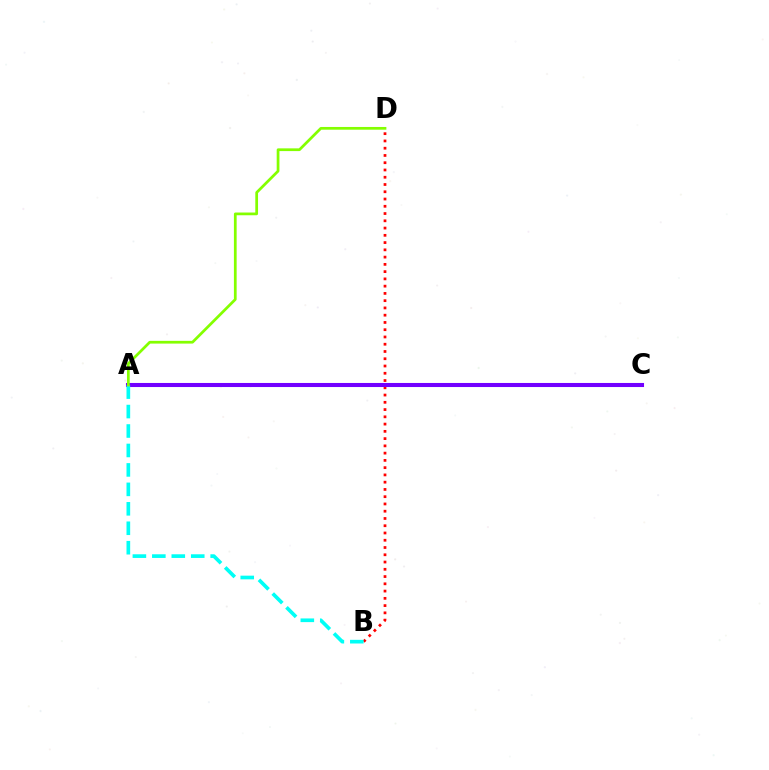{('B', 'D'): [{'color': '#ff0000', 'line_style': 'dotted', 'thickness': 1.97}], ('A', 'C'): [{'color': '#7200ff', 'line_style': 'solid', 'thickness': 2.93}], ('A', 'B'): [{'color': '#00fff6', 'line_style': 'dashed', 'thickness': 2.64}], ('A', 'D'): [{'color': '#84ff00', 'line_style': 'solid', 'thickness': 1.97}]}